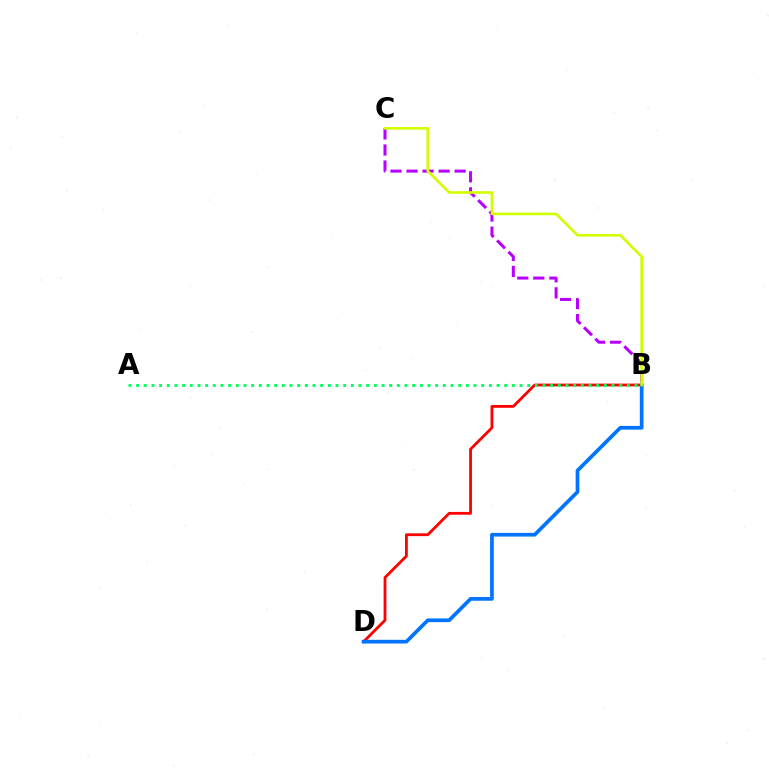{('B', 'C'): [{'color': '#b900ff', 'line_style': 'dashed', 'thickness': 2.18}, {'color': '#d1ff00', 'line_style': 'solid', 'thickness': 1.89}], ('B', 'D'): [{'color': '#ff0000', 'line_style': 'solid', 'thickness': 2.02}, {'color': '#0074ff', 'line_style': 'solid', 'thickness': 2.67}], ('A', 'B'): [{'color': '#00ff5c', 'line_style': 'dotted', 'thickness': 2.08}]}